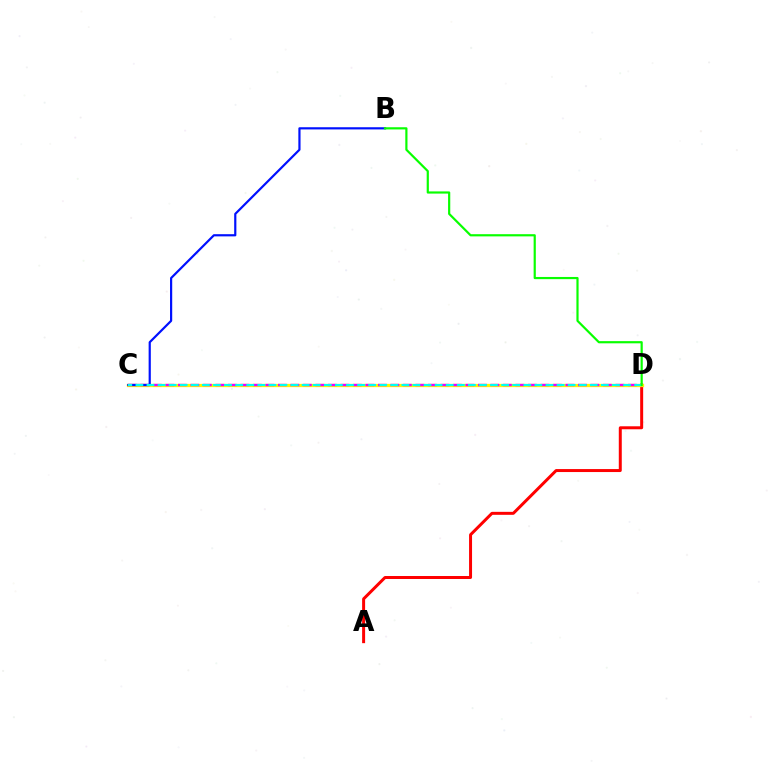{('A', 'D'): [{'color': '#ff0000', 'line_style': 'solid', 'thickness': 2.15}], ('C', 'D'): [{'color': '#fcf500', 'line_style': 'solid', 'thickness': 2.36}, {'color': '#ee00ff', 'line_style': 'dashed', 'thickness': 1.7}, {'color': '#00fff6', 'line_style': 'dashed', 'thickness': 1.51}], ('B', 'C'): [{'color': '#0010ff', 'line_style': 'solid', 'thickness': 1.58}], ('B', 'D'): [{'color': '#08ff00', 'line_style': 'solid', 'thickness': 1.58}]}